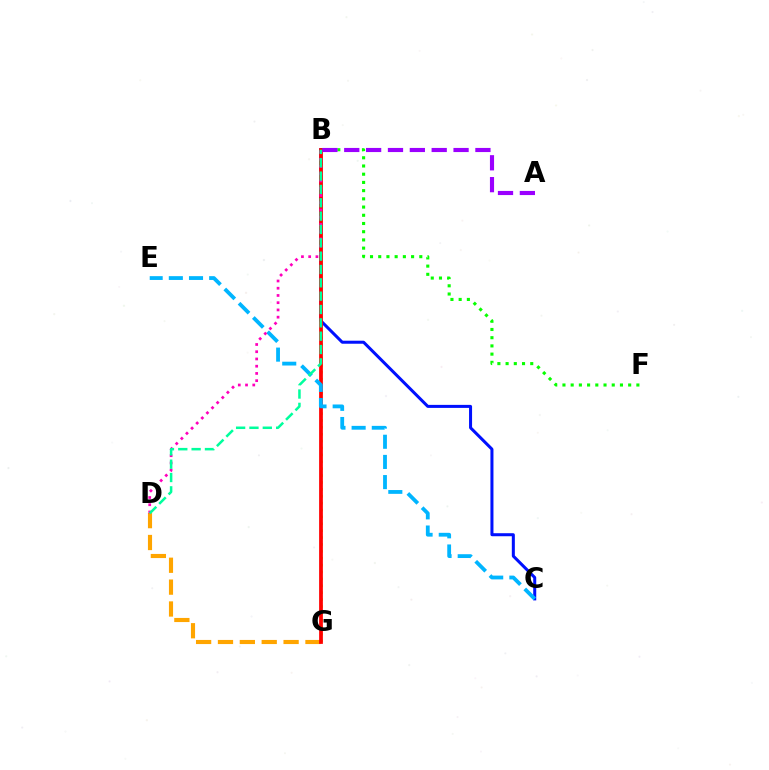{('B', 'F'): [{'color': '#08ff00', 'line_style': 'dotted', 'thickness': 2.23}], ('D', 'G'): [{'color': '#ffa500', 'line_style': 'dashed', 'thickness': 2.97}], ('B', 'C'): [{'color': '#0010ff', 'line_style': 'solid', 'thickness': 2.18}], ('B', 'G'): [{'color': '#b3ff00', 'line_style': 'dotted', 'thickness': 1.87}, {'color': '#ff0000', 'line_style': 'solid', 'thickness': 2.7}], ('A', 'B'): [{'color': '#9b00ff', 'line_style': 'dashed', 'thickness': 2.97}], ('C', 'E'): [{'color': '#00b5ff', 'line_style': 'dashed', 'thickness': 2.74}], ('B', 'D'): [{'color': '#ff00bd', 'line_style': 'dotted', 'thickness': 1.97}, {'color': '#00ff9d', 'line_style': 'dashed', 'thickness': 1.81}]}